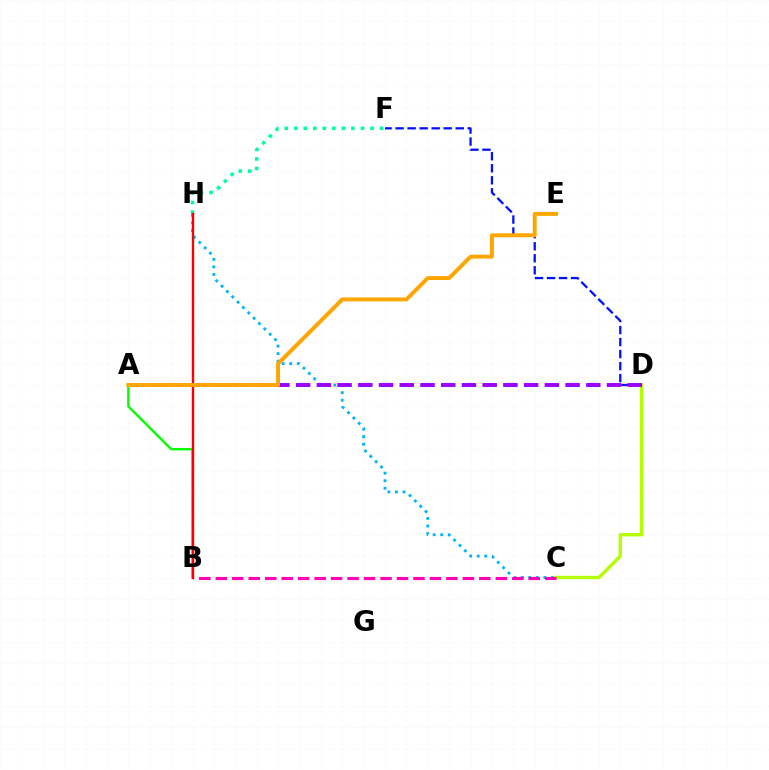{('C', 'D'): [{'color': '#b3ff00', 'line_style': 'solid', 'thickness': 2.42}], ('C', 'H'): [{'color': '#00b5ff', 'line_style': 'dotted', 'thickness': 2.05}], ('D', 'F'): [{'color': '#0010ff', 'line_style': 'dashed', 'thickness': 1.63}], ('A', 'D'): [{'color': '#9b00ff', 'line_style': 'dashed', 'thickness': 2.82}], ('F', 'H'): [{'color': '#00ff9d', 'line_style': 'dotted', 'thickness': 2.59}], ('A', 'B'): [{'color': '#08ff00', 'line_style': 'solid', 'thickness': 1.74}], ('B', 'C'): [{'color': '#ff00bd', 'line_style': 'dashed', 'thickness': 2.24}], ('B', 'H'): [{'color': '#ff0000', 'line_style': 'solid', 'thickness': 1.71}], ('A', 'E'): [{'color': '#ffa500', 'line_style': 'solid', 'thickness': 2.83}]}